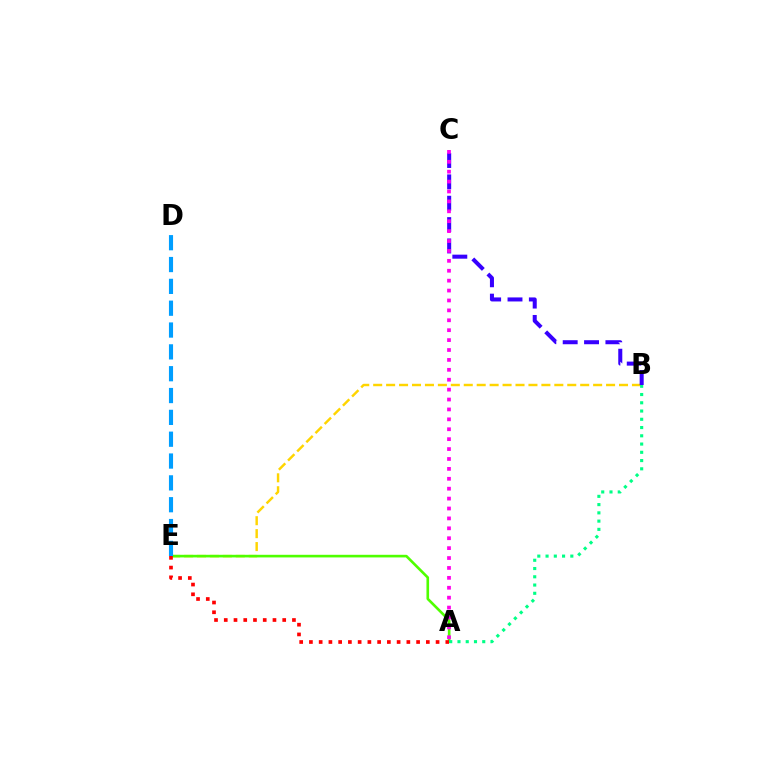{('B', 'E'): [{'color': '#ffd500', 'line_style': 'dashed', 'thickness': 1.76}], ('A', 'E'): [{'color': '#4fff00', 'line_style': 'solid', 'thickness': 1.89}, {'color': '#ff0000', 'line_style': 'dotted', 'thickness': 2.65}], ('A', 'B'): [{'color': '#00ff86', 'line_style': 'dotted', 'thickness': 2.24}], ('B', 'C'): [{'color': '#3700ff', 'line_style': 'dashed', 'thickness': 2.9}], ('A', 'C'): [{'color': '#ff00ed', 'line_style': 'dotted', 'thickness': 2.69}], ('D', 'E'): [{'color': '#009eff', 'line_style': 'dashed', 'thickness': 2.97}]}